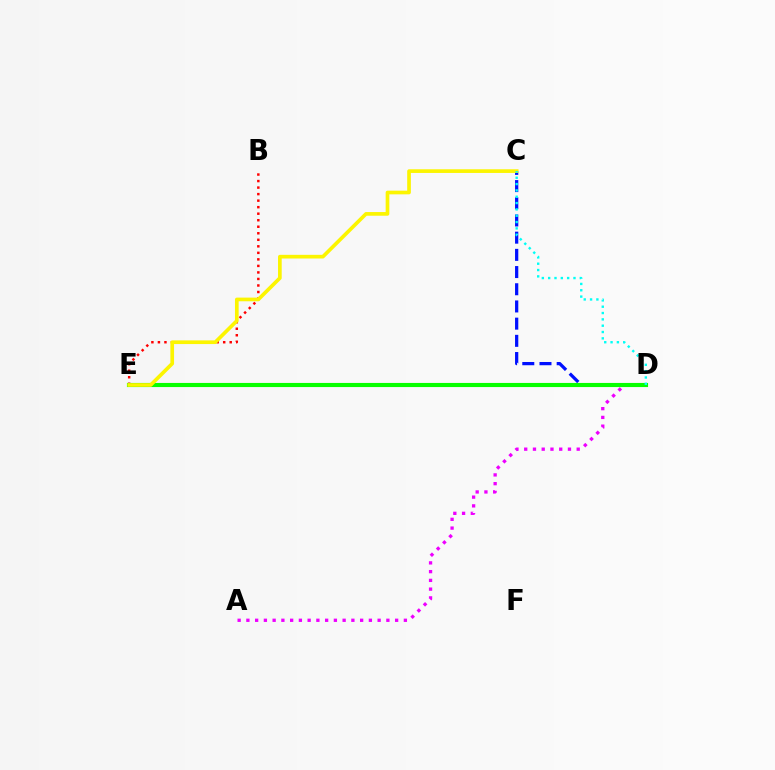{('A', 'D'): [{'color': '#ee00ff', 'line_style': 'dotted', 'thickness': 2.38}], ('B', 'E'): [{'color': '#ff0000', 'line_style': 'dotted', 'thickness': 1.77}], ('C', 'D'): [{'color': '#0010ff', 'line_style': 'dashed', 'thickness': 2.34}, {'color': '#00fff6', 'line_style': 'dotted', 'thickness': 1.72}], ('D', 'E'): [{'color': '#08ff00', 'line_style': 'solid', 'thickness': 2.96}], ('C', 'E'): [{'color': '#fcf500', 'line_style': 'solid', 'thickness': 2.65}]}